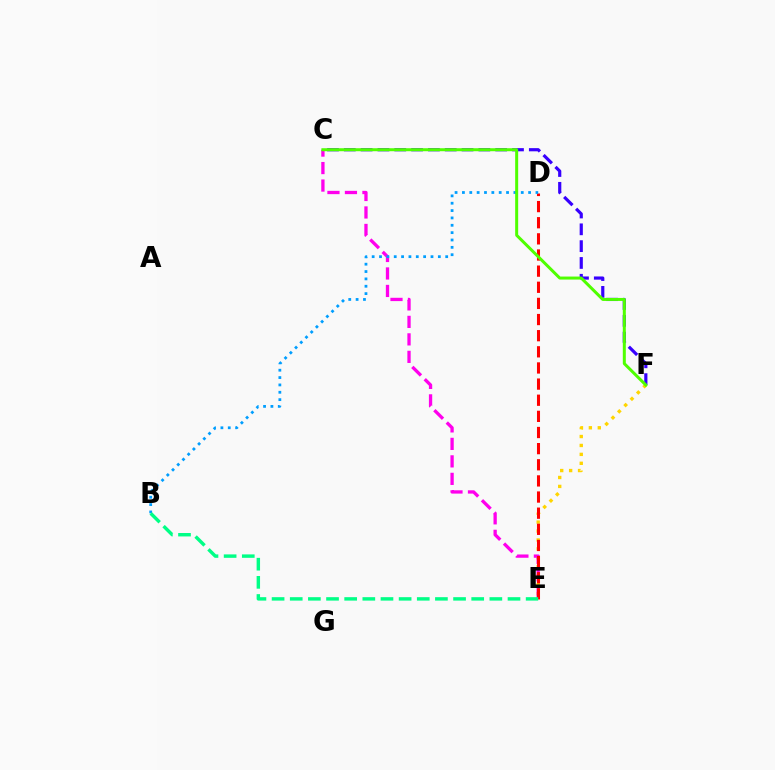{('C', 'F'): [{'color': '#3700ff', 'line_style': 'dashed', 'thickness': 2.28}, {'color': '#4fff00', 'line_style': 'solid', 'thickness': 2.16}], ('E', 'F'): [{'color': '#ffd500', 'line_style': 'dotted', 'thickness': 2.43}], ('C', 'E'): [{'color': '#ff00ed', 'line_style': 'dashed', 'thickness': 2.38}], ('D', 'E'): [{'color': '#ff0000', 'line_style': 'dashed', 'thickness': 2.19}], ('B', 'D'): [{'color': '#009eff', 'line_style': 'dotted', 'thickness': 2.0}], ('B', 'E'): [{'color': '#00ff86', 'line_style': 'dashed', 'thickness': 2.47}]}